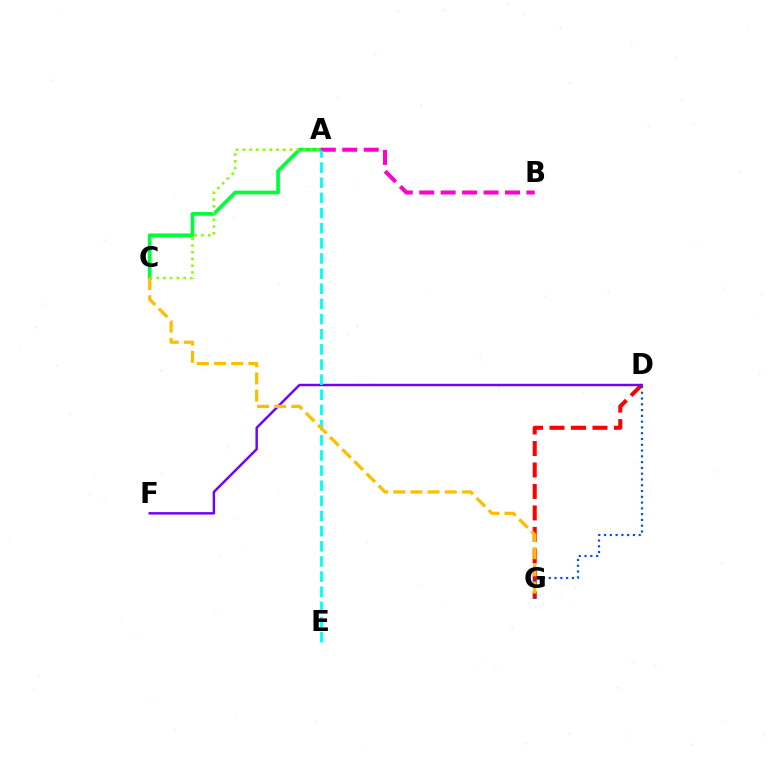{('D', 'G'): [{'color': '#ff0000', 'line_style': 'dashed', 'thickness': 2.92}, {'color': '#004bff', 'line_style': 'dotted', 'thickness': 1.57}], ('A', 'C'): [{'color': '#00ff39', 'line_style': 'solid', 'thickness': 2.67}, {'color': '#84ff00', 'line_style': 'dotted', 'thickness': 1.83}], ('D', 'F'): [{'color': '#7200ff', 'line_style': 'solid', 'thickness': 1.76}], ('A', 'B'): [{'color': '#ff00cf', 'line_style': 'dashed', 'thickness': 2.91}], ('A', 'E'): [{'color': '#00fff6', 'line_style': 'dashed', 'thickness': 2.06}], ('C', 'G'): [{'color': '#ffbd00', 'line_style': 'dashed', 'thickness': 2.33}]}